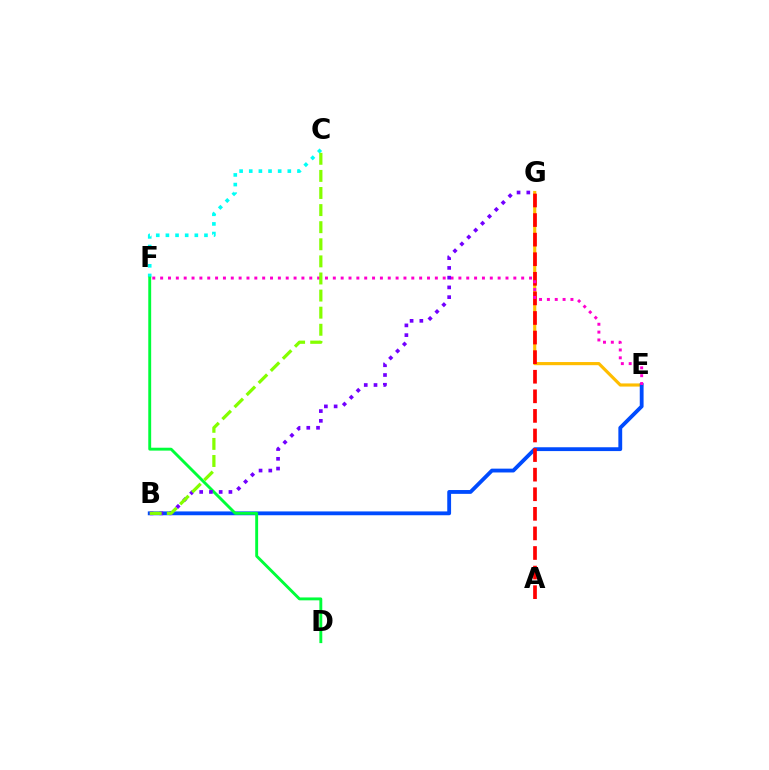{('E', 'G'): [{'color': '#ffbd00', 'line_style': 'solid', 'thickness': 2.27}], ('B', 'E'): [{'color': '#004bff', 'line_style': 'solid', 'thickness': 2.76}], ('C', 'F'): [{'color': '#00fff6', 'line_style': 'dotted', 'thickness': 2.62}], ('A', 'G'): [{'color': '#ff0000', 'line_style': 'dashed', 'thickness': 2.66}], ('E', 'F'): [{'color': '#ff00cf', 'line_style': 'dotted', 'thickness': 2.13}], ('D', 'F'): [{'color': '#00ff39', 'line_style': 'solid', 'thickness': 2.08}], ('B', 'G'): [{'color': '#7200ff', 'line_style': 'dotted', 'thickness': 2.65}], ('B', 'C'): [{'color': '#84ff00', 'line_style': 'dashed', 'thickness': 2.32}]}